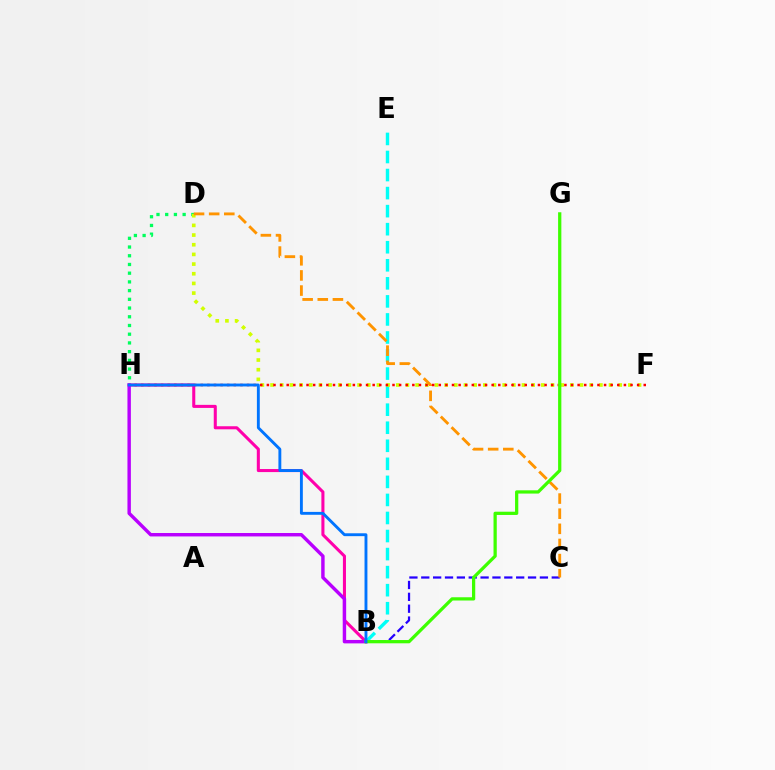{('B', 'C'): [{'color': '#2500ff', 'line_style': 'dashed', 'thickness': 1.61}], ('D', 'H'): [{'color': '#00ff5c', 'line_style': 'dotted', 'thickness': 2.37}], ('B', 'E'): [{'color': '#00fff6', 'line_style': 'dashed', 'thickness': 2.45}], ('B', 'H'): [{'color': '#ff00ac', 'line_style': 'solid', 'thickness': 2.2}, {'color': '#b900ff', 'line_style': 'solid', 'thickness': 2.47}, {'color': '#0074ff', 'line_style': 'solid', 'thickness': 2.07}], ('D', 'F'): [{'color': '#d1ff00', 'line_style': 'dotted', 'thickness': 2.63}], ('F', 'H'): [{'color': '#ff0000', 'line_style': 'dotted', 'thickness': 1.8}], ('C', 'D'): [{'color': '#ff9400', 'line_style': 'dashed', 'thickness': 2.06}], ('B', 'G'): [{'color': '#3dff00', 'line_style': 'solid', 'thickness': 2.34}]}